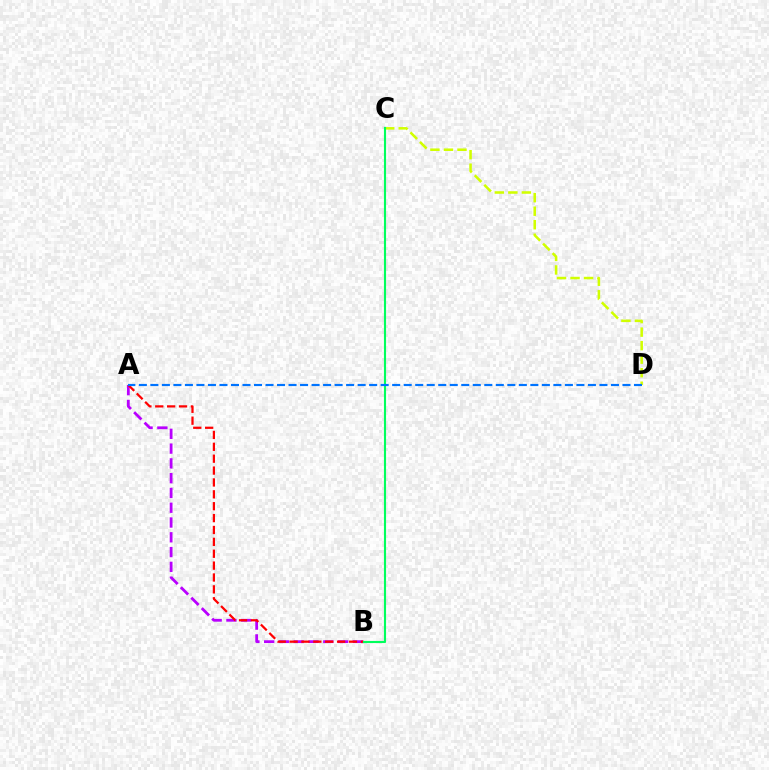{('A', 'B'): [{'color': '#b900ff', 'line_style': 'dashed', 'thickness': 2.01}, {'color': '#ff0000', 'line_style': 'dashed', 'thickness': 1.61}], ('C', 'D'): [{'color': '#d1ff00', 'line_style': 'dashed', 'thickness': 1.84}], ('B', 'C'): [{'color': '#00ff5c', 'line_style': 'solid', 'thickness': 1.53}], ('A', 'D'): [{'color': '#0074ff', 'line_style': 'dashed', 'thickness': 1.56}]}